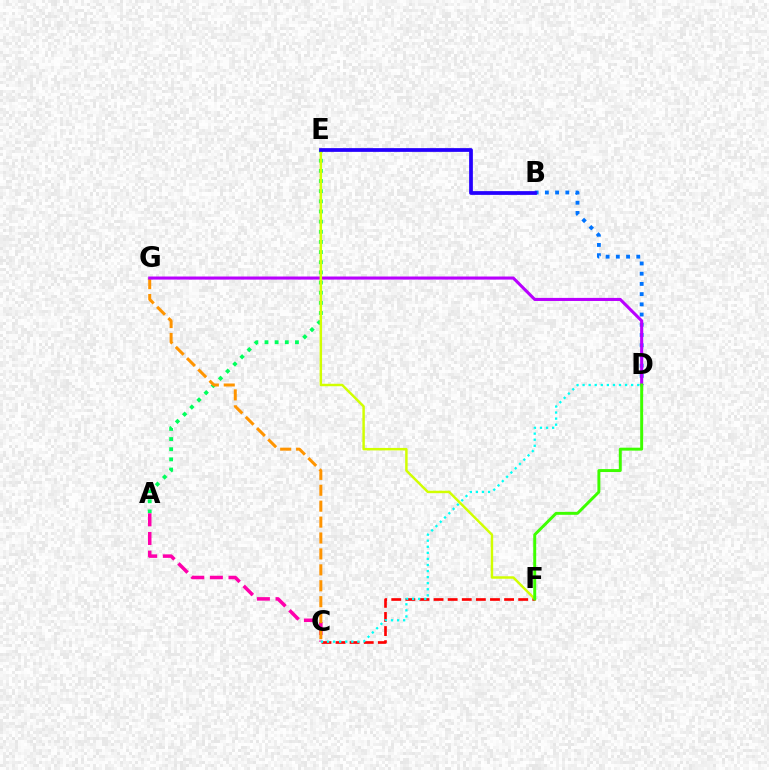{('B', 'D'): [{'color': '#0074ff', 'line_style': 'dotted', 'thickness': 2.78}], ('A', 'E'): [{'color': '#00ff5c', 'line_style': 'dotted', 'thickness': 2.76}], ('A', 'C'): [{'color': '#ff00ac', 'line_style': 'dashed', 'thickness': 2.53}], ('C', 'F'): [{'color': '#ff0000', 'line_style': 'dashed', 'thickness': 1.92}], ('C', 'G'): [{'color': '#ff9400', 'line_style': 'dashed', 'thickness': 2.16}], ('D', 'G'): [{'color': '#b900ff', 'line_style': 'solid', 'thickness': 2.22}], ('C', 'D'): [{'color': '#00fff6', 'line_style': 'dotted', 'thickness': 1.65}], ('E', 'F'): [{'color': '#d1ff00', 'line_style': 'solid', 'thickness': 1.77}], ('D', 'F'): [{'color': '#3dff00', 'line_style': 'solid', 'thickness': 2.12}], ('B', 'E'): [{'color': '#2500ff', 'line_style': 'solid', 'thickness': 2.69}]}